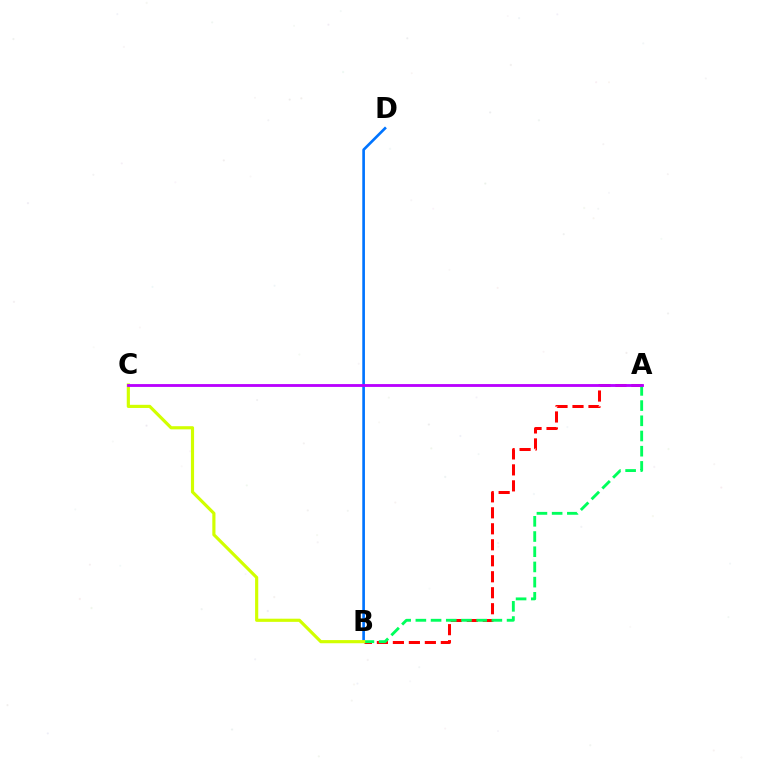{('B', 'D'): [{'color': '#0074ff', 'line_style': 'solid', 'thickness': 1.91}], ('A', 'B'): [{'color': '#ff0000', 'line_style': 'dashed', 'thickness': 2.17}, {'color': '#00ff5c', 'line_style': 'dashed', 'thickness': 2.07}], ('B', 'C'): [{'color': '#d1ff00', 'line_style': 'solid', 'thickness': 2.27}], ('A', 'C'): [{'color': '#b900ff', 'line_style': 'solid', 'thickness': 2.04}]}